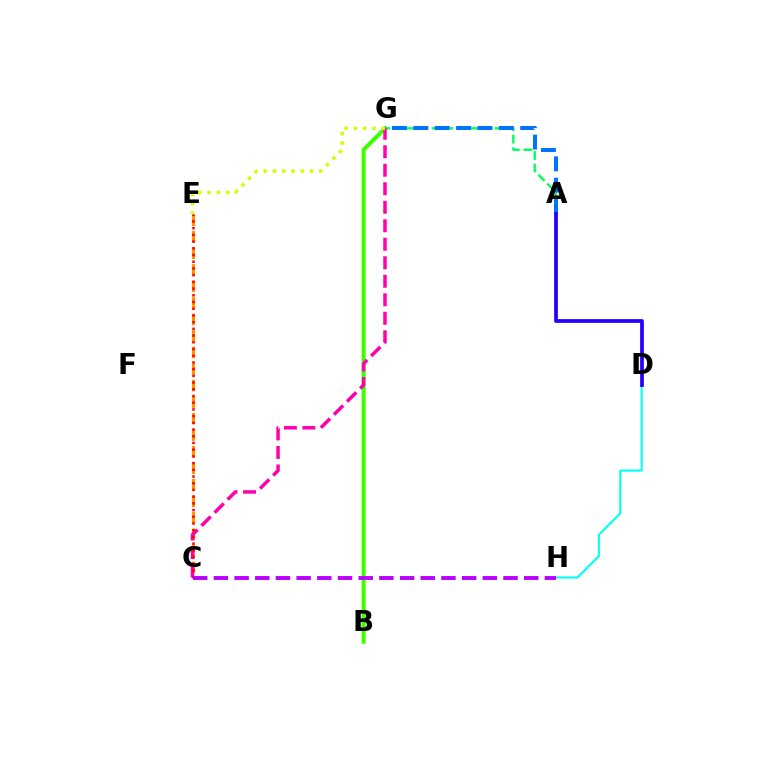{('D', 'H'): [{'color': '#00fff6', 'line_style': 'solid', 'thickness': 1.5}], ('B', 'G'): [{'color': '#3dff00', 'line_style': 'solid', 'thickness': 2.91}], ('A', 'G'): [{'color': '#00ff5c', 'line_style': 'dashed', 'thickness': 1.71}, {'color': '#0074ff', 'line_style': 'dashed', 'thickness': 2.9}], ('C', 'E'): [{'color': '#ff9400', 'line_style': 'dashed', 'thickness': 2.25}, {'color': '#ff0000', 'line_style': 'dotted', 'thickness': 1.82}], ('C', 'G'): [{'color': '#ff00ac', 'line_style': 'dashed', 'thickness': 2.51}], ('A', 'D'): [{'color': '#2500ff', 'line_style': 'solid', 'thickness': 2.7}], ('E', 'G'): [{'color': '#d1ff00', 'line_style': 'dotted', 'thickness': 2.52}], ('C', 'H'): [{'color': '#b900ff', 'line_style': 'dashed', 'thickness': 2.81}]}